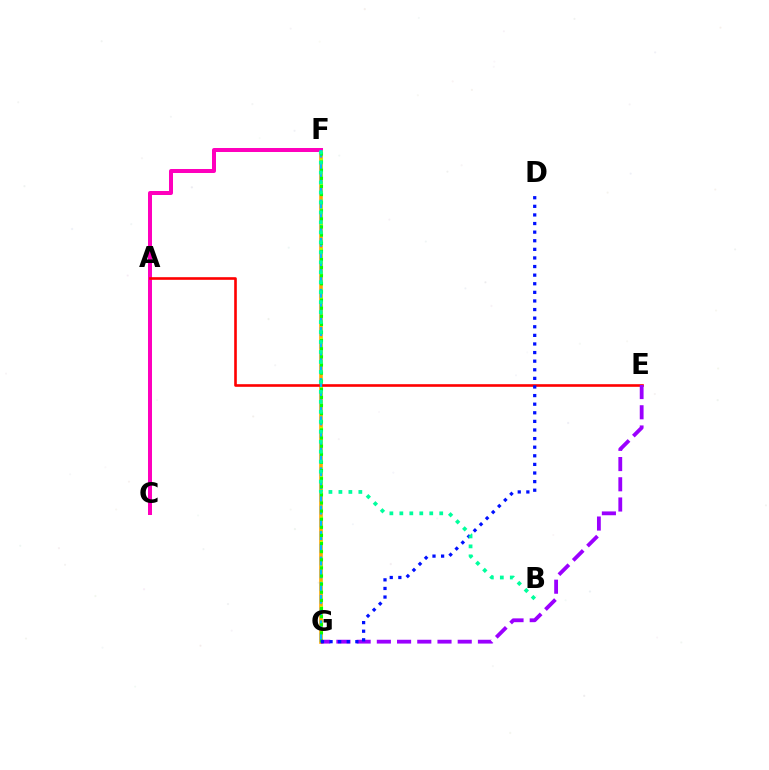{('F', 'G'): [{'color': '#ffa500', 'line_style': 'solid', 'thickness': 2.6}, {'color': '#b3ff00', 'line_style': 'dotted', 'thickness': 2.21}, {'color': '#00b5ff', 'line_style': 'dashed', 'thickness': 1.73}, {'color': '#08ff00', 'line_style': 'dotted', 'thickness': 2.21}], ('C', 'F'): [{'color': '#ff00bd', 'line_style': 'solid', 'thickness': 2.88}], ('A', 'E'): [{'color': '#ff0000', 'line_style': 'solid', 'thickness': 1.89}], ('E', 'G'): [{'color': '#9b00ff', 'line_style': 'dashed', 'thickness': 2.75}], ('D', 'G'): [{'color': '#0010ff', 'line_style': 'dotted', 'thickness': 2.34}], ('B', 'F'): [{'color': '#00ff9d', 'line_style': 'dotted', 'thickness': 2.71}]}